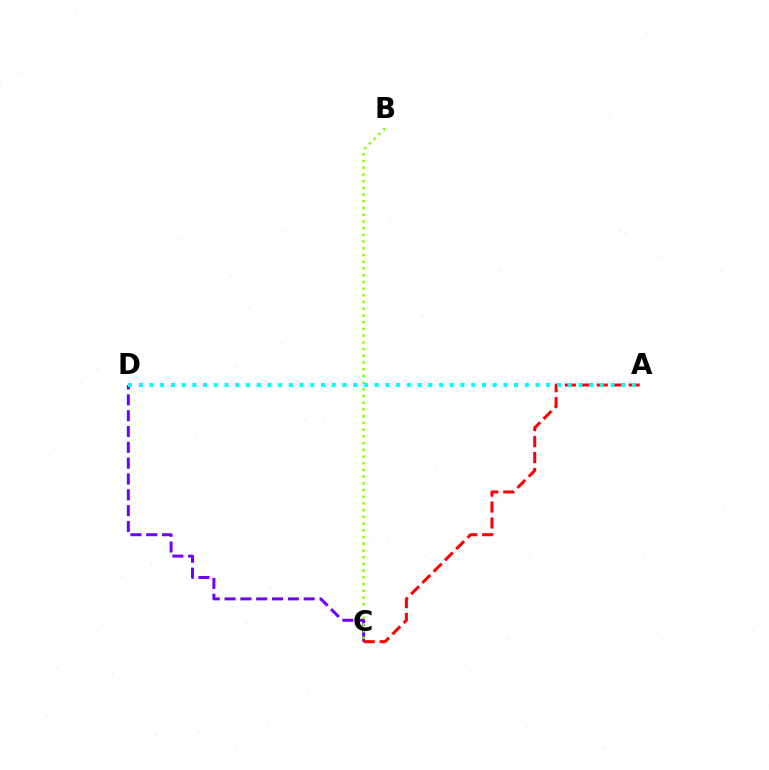{('C', 'D'): [{'color': '#7200ff', 'line_style': 'dashed', 'thickness': 2.15}], ('A', 'C'): [{'color': '#ff0000', 'line_style': 'dashed', 'thickness': 2.17}], ('B', 'C'): [{'color': '#84ff00', 'line_style': 'dotted', 'thickness': 1.82}], ('A', 'D'): [{'color': '#00fff6', 'line_style': 'dotted', 'thickness': 2.91}]}